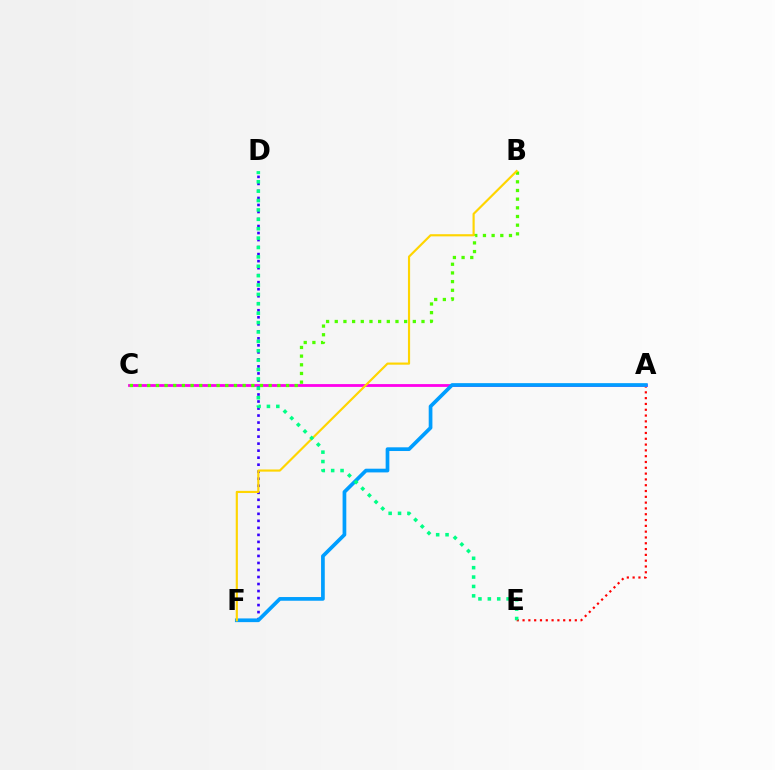{('A', 'E'): [{'color': '#ff0000', 'line_style': 'dotted', 'thickness': 1.58}], ('A', 'C'): [{'color': '#ff00ed', 'line_style': 'solid', 'thickness': 2.02}], ('D', 'F'): [{'color': '#3700ff', 'line_style': 'dotted', 'thickness': 1.91}], ('A', 'F'): [{'color': '#009eff', 'line_style': 'solid', 'thickness': 2.67}], ('B', 'C'): [{'color': '#4fff00', 'line_style': 'dotted', 'thickness': 2.36}], ('B', 'F'): [{'color': '#ffd500', 'line_style': 'solid', 'thickness': 1.56}], ('D', 'E'): [{'color': '#00ff86', 'line_style': 'dotted', 'thickness': 2.55}]}